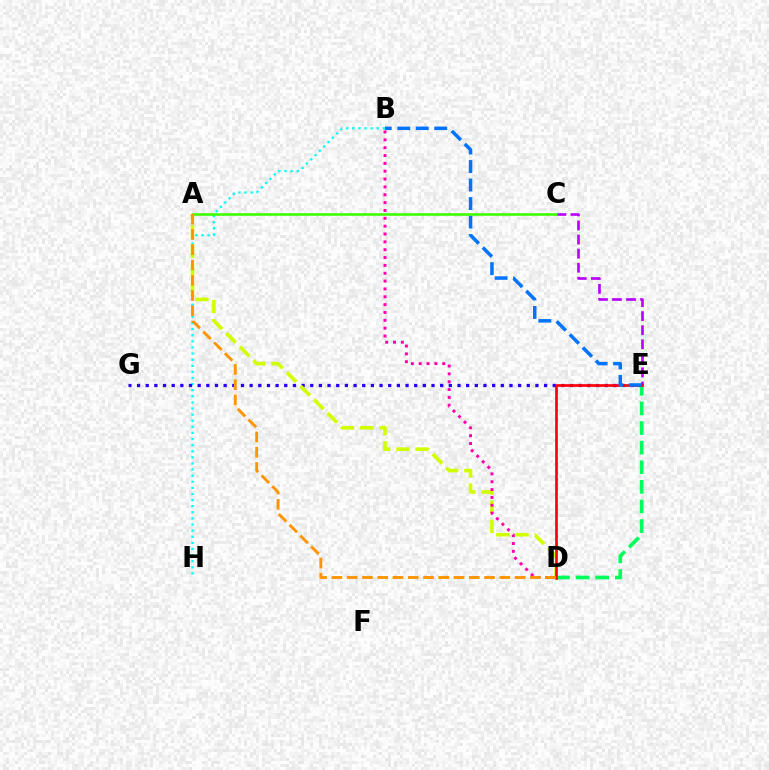{('C', 'E'): [{'color': '#b900ff', 'line_style': 'dashed', 'thickness': 1.91}], ('B', 'H'): [{'color': '#00fff6', 'line_style': 'dotted', 'thickness': 1.66}], ('E', 'G'): [{'color': '#2500ff', 'line_style': 'dotted', 'thickness': 2.35}], ('D', 'E'): [{'color': '#00ff5c', 'line_style': 'dashed', 'thickness': 2.66}, {'color': '#ff0000', 'line_style': 'solid', 'thickness': 1.92}], ('A', 'D'): [{'color': '#d1ff00', 'line_style': 'dashed', 'thickness': 2.61}, {'color': '#ff9400', 'line_style': 'dashed', 'thickness': 2.07}], ('B', 'E'): [{'color': '#0074ff', 'line_style': 'dashed', 'thickness': 2.51}], ('B', 'D'): [{'color': '#ff00ac', 'line_style': 'dotted', 'thickness': 2.13}], ('A', 'C'): [{'color': '#3dff00', 'line_style': 'solid', 'thickness': 1.86}]}